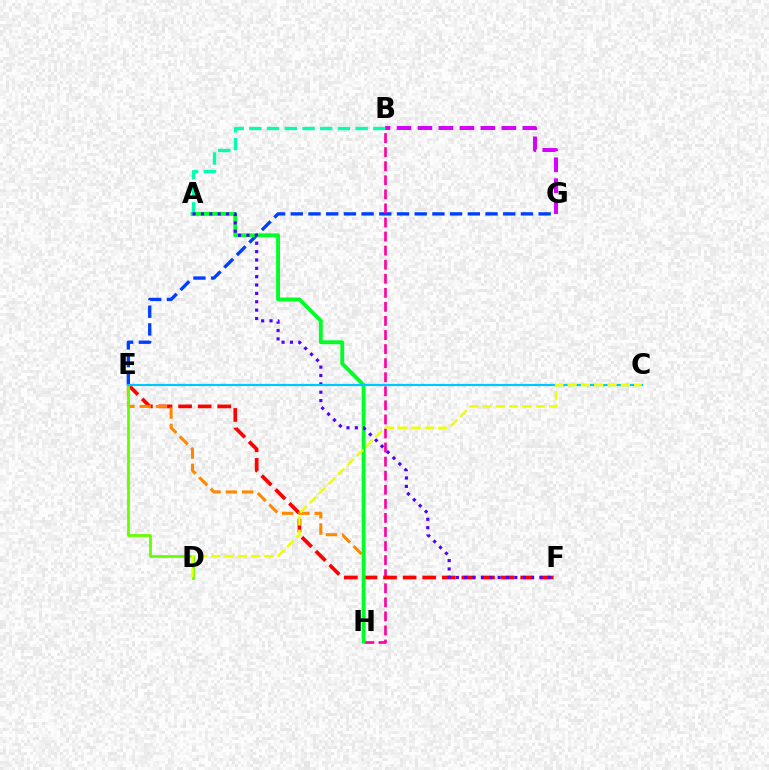{('E', 'G'): [{'color': '#003fff', 'line_style': 'dashed', 'thickness': 2.41}], ('B', 'G'): [{'color': '#d600ff', 'line_style': 'dashed', 'thickness': 2.85}], ('B', 'H'): [{'color': '#ff00a0', 'line_style': 'dashed', 'thickness': 1.91}], ('E', 'F'): [{'color': '#ff0000', 'line_style': 'dashed', 'thickness': 2.66}], ('E', 'H'): [{'color': '#ff8800', 'line_style': 'dashed', 'thickness': 2.21}], ('D', 'E'): [{'color': '#66ff00', 'line_style': 'solid', 'thickness': 2.0}], ('A', 'H'): [{'color': '#00ff27', 'line_style': 'solid', 'thickness': 2.78}], ('A', 'B'): [{'color': '#00ffaf', 'line_style': 'dashed', 'thickness': 2.41}], ('A', 'F'): [{'color': '#4f00ff', 'line_style': 'dotted', 'thickness': 2.27}], ('C', 'E'): [{'color': '#00c7ff', 'line_style': 'solid', 'thickness': 1.57}], ('C', 'D'): [{'color': '#eeff00', 'line_style': 'dashed', 'thickness': 1.81}]}